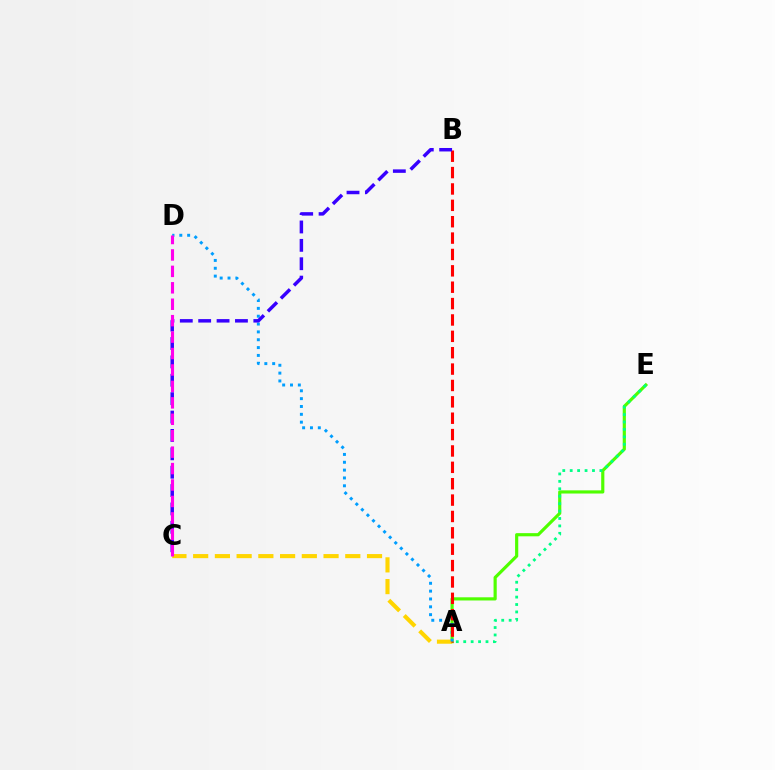{('A', 'E'): [{'color': '#4fff00', 'line_style': 'solid', 'thickness': 2.28}, {'color': '#00ff86', 'line_style': 'dotted', 'thickness': 2.02}], ('A', 'C'): [{'color': '#ffd500', 'line_style': 'dashed', 'thickness': 2.95}], ('A', 'D'): [{'color': '#009eff', 'line_style': 'dotted', 'thickness': 2.13}], ('A', 'B'): [{'color': '#ff0000', 'line_style': 'dashed', 'thickness': 2.22}], ('B', 'C'): [{'color': '#3700ff', 'line_style': 'dashed', 'thickness': 2.5}], ('C', 'D'): [{'color': '#ff00ed', 'line_style': 'dashed', 'thickness': 2.23}]}